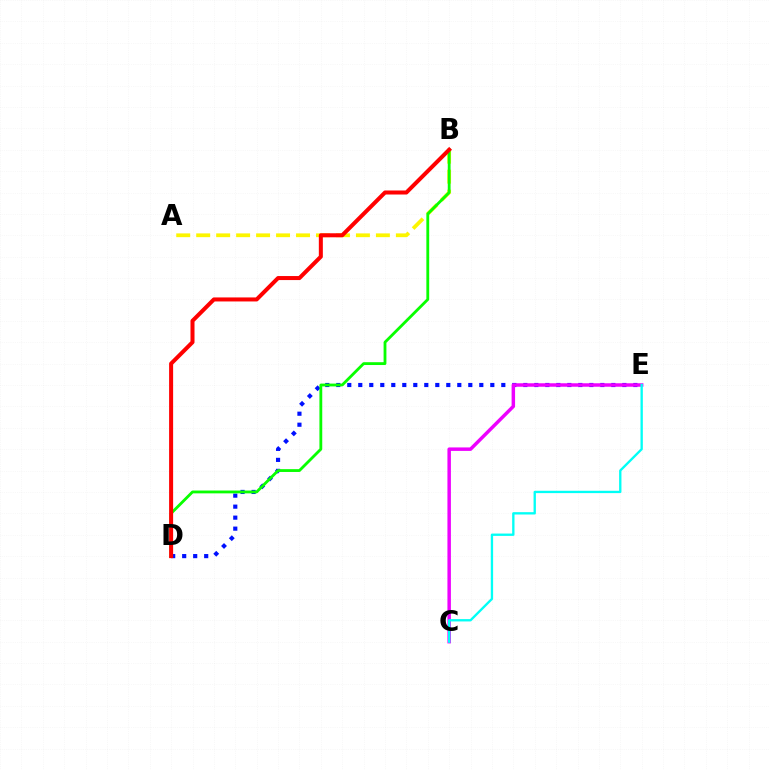{('D', 'E'): [{'color': '#0010ff', 'line_style': 'dotted', 'thickness': 2.99}], ('C', 'E'): [{'color': '#ee00ff', 'line_style': 'solid', 'thickness': 2.5}, {'color': '#00fff6', 'line_style': 'solid', 'thickness': 1.68}], ('A', 'B'): [{'color': '#fcf500', 'line_style': 'dashed', 'thickness': 2.71}], ('B', 'D'): [{'color': '#08ff00', 'line_style': 'solid', 'thickness': 2.03}, {'color': '#ff0000', 'line_style': 'solid', 'thickness': 2.9}]}